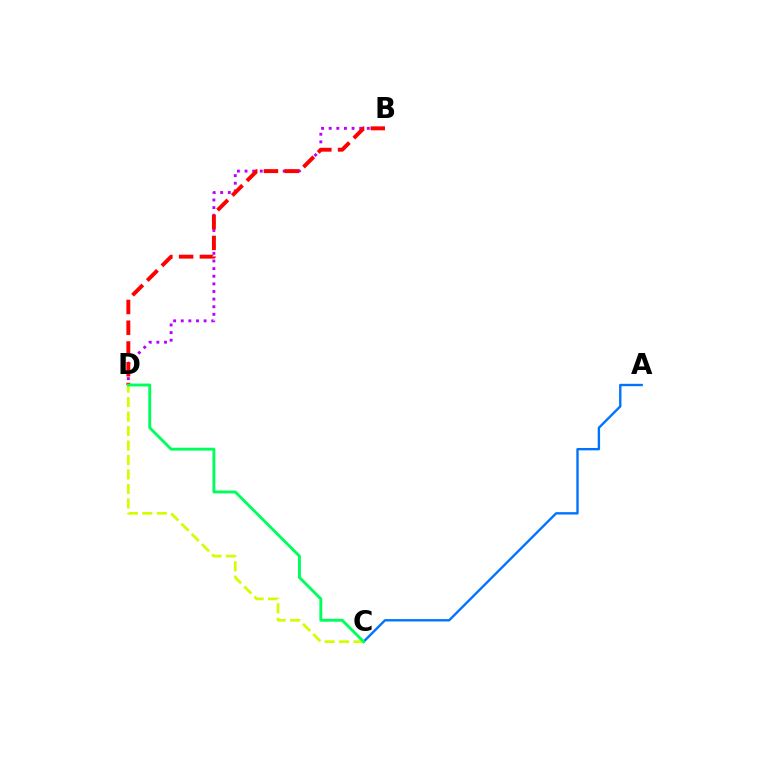{('B', 'D'): [{'color': '#b900ff', 'line_style': 'dotted', 'thickness': 2.07}, {'color': '#ff0000', 'line_style': 'dashed', 'thickness': 2.82}], ('A', 'C'): [{'color': '#0074ff', 'line_style': 'solid', 'thickness': 1.71}], ('C', 'D'): [{'color': '#d1ff00', 'line_style': 'dashed', 'thickness': 1.97}, {'color': '#00ff5c', 'line_style': 'solid', 'thickness': 2.09}]}